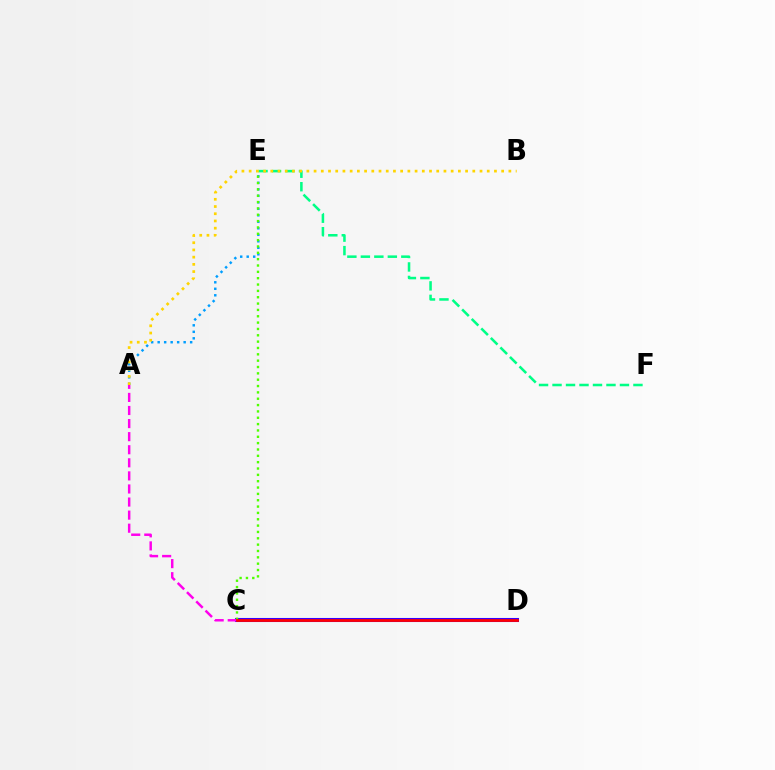{('E', 'F'): [{'color': '#00ff86', 'line_style': 'dashed', 'thickness': 1.83}], ('A', 'E'): [{'color': '#009eff', 'line_style': 'dotted', 'thickness': 1.77}], ('C', 'D'): [{'color': '#3700ff', 'line_style': 'solid', 'thickness': 2.92}, {'color': '#ff0000', 'line_style': 'solid', 'thickness': 1.98}], ('C', 'E'): [{'color': '#4fff00', 'line_style': 'dotted', 'thickness': 1.72}], ('A', 'C'): [{'color': '#ff00ed', 'line_style': 'dashed', 'thickness': 1.78}], ('A', 'B'): [{'color': '#ffd500', 'line_style': 'dotted', 'thickness': 1.96}]}